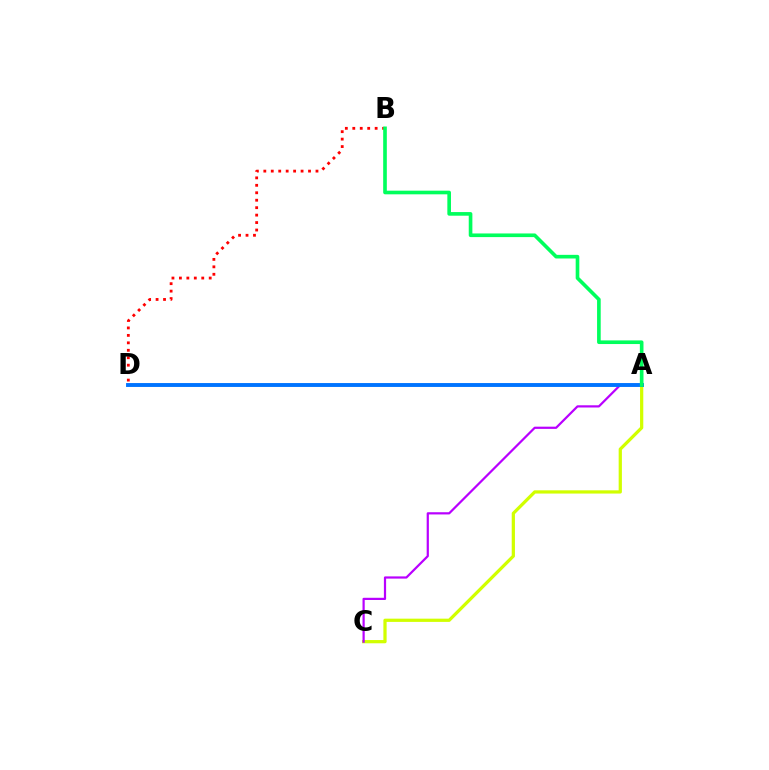{('A', 'C'): [{'color': '#d1ff00', 'line_style': 'solid', 'thickness': 2.33}, {'color': '#b900ff', 'line_style': 'solid', 'thickness': 1.59}], ('A', 'D'): [{'color': '#0074ff', 'line_style': 'solid', 'thickness': 2.8}], ('B', 'D'): [{'color': '#ff0000', 'line_style': 'dotted', 'thickness': 2.02}], ('A', 'B'): [{'color': '#00ff5c', 'line_style': 'solid', 'thickness': 2.62}]}